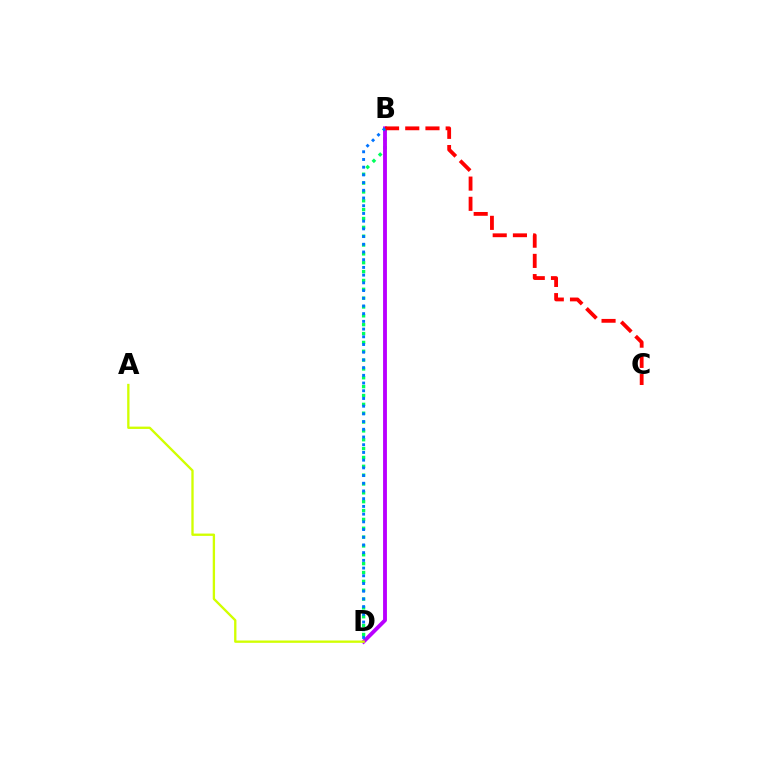{('B', 'D'): [{'color': '#00ff5c', 'line_style': 'dotted', 'thickness': 2.4}, {'color': '#b900ff', 'line_style': 'solid', 'thickness': 2.78}, {'color': '#0074ff', 'line_style': 'dotted', 'thickness': 2.09}], ('A', 'D'): [{'color': '#d1ff00', 'line_style': 'solid', 'thickness': 1.68}], ('B', 'C'): [{'color': '#ff0000', 'line_style': 'dashed', 'thickness': 2.75}]}